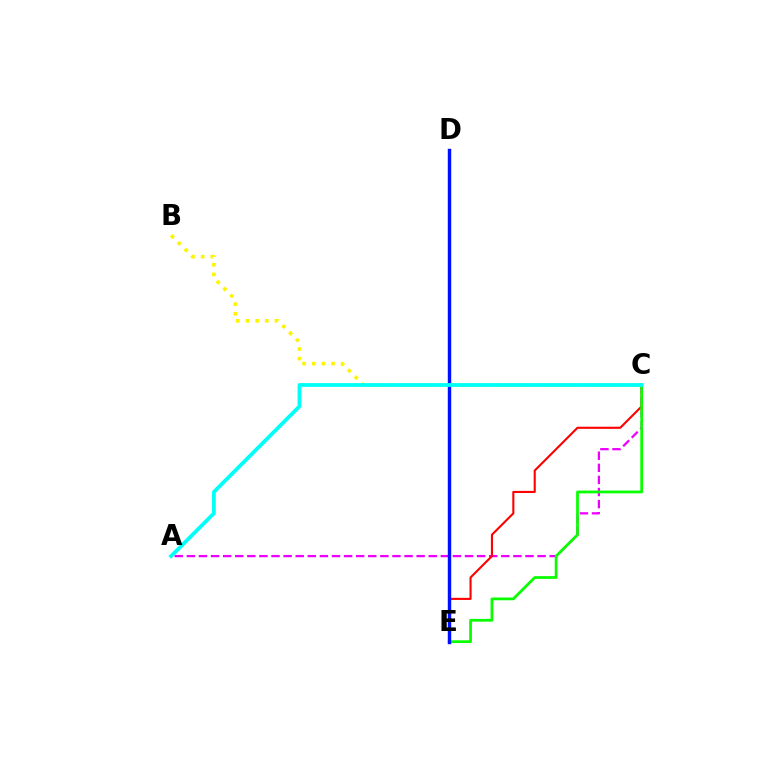{('A', 'C'): [{'color': '#ee00ff', 'line_style': 'dashed', 'thickness': 1.64}, {'color': '#00fff6', 'line_style': 'solid', 'thickness': 2.73}], ('C', 'E'): [{'color': '#ff0000', 'line_style': 'solid', 'thickness': 1.51}, {'color': '#08ff00', 'line_style': 'solid', 'thickness': 1.98}], ('B', 'C'): [{'color': '#fcf500', 'line_style': 'dotted', 'thickness': 2.62}], ('D', 'E'): [{'color': '#0010ff', 'line_style': 'solid', 'thickness': 2.46}]}